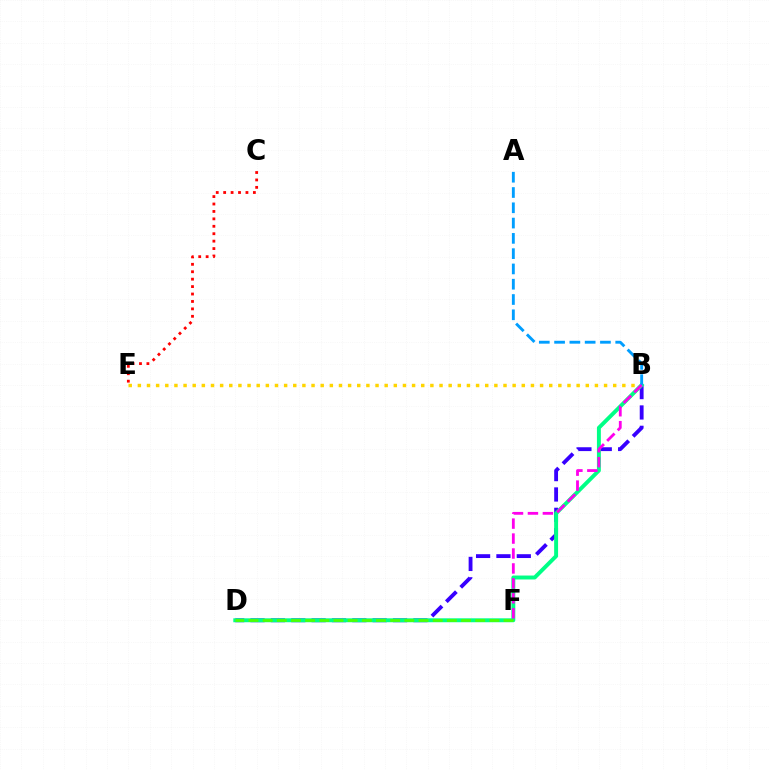{('B', 'E'): [{'color': '#ffd500', 'line_style': 'dotted', 'thickness': 2.48}], ('C', 'E'): [{'color': '#ff0000', 'line_style': 'dotted', 'thickness': 2.02}], ('B', 'D'): [{'color': '#3700ff', 'line_style': 'dashed', 'thickness': 2.77}, {'color': '#00ff86', 'line_style': 'solid', 'thickness': 2.83}], ('D', 'F'): [{'color': '#4fff00', 'line_style': 'dashed', 'thickness': 1.93}], ('A', 'B'): [{'color': '#009eff', 'line_style': 'dashed', 'thickness': 2.08}], ('B', 'F'): [{'color': '#ff00ed', 'line_style': 'dashed', 'thickness': 2.03}]}